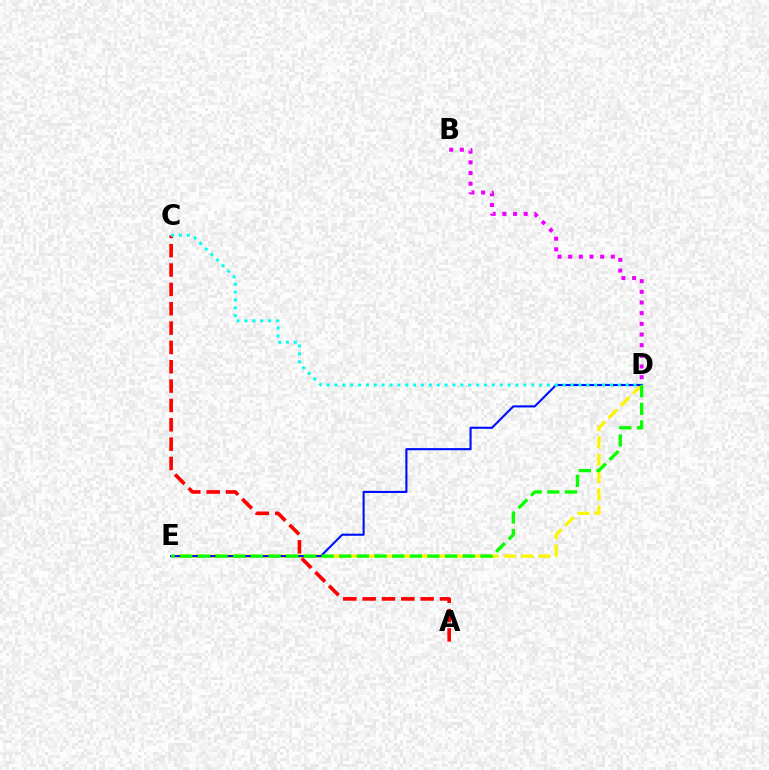{('D', 'E'): [{'color': '#fcf500', 'line_style': 'dashed', 'thickness': 2.35}, {'color': '#0010ff', 'line_style': 'solid', 'thickness': 1.53}, {'color': '#08ff00', 'line_style': 'dashed', 'thickness': 2.4}], ('A', 'C'): [{'color': '#ff0000', 'line_style': 'dashed', 'thickness': 2.63}], ('C', 'D'): [{'color': '#00fff6', 'line_style': 'dotted', 'thickness': 2.14}], ('B', 'D'): [{'color': '#ee00ff', 'line_style': 'dotted', 'thickness': 2.9}]}